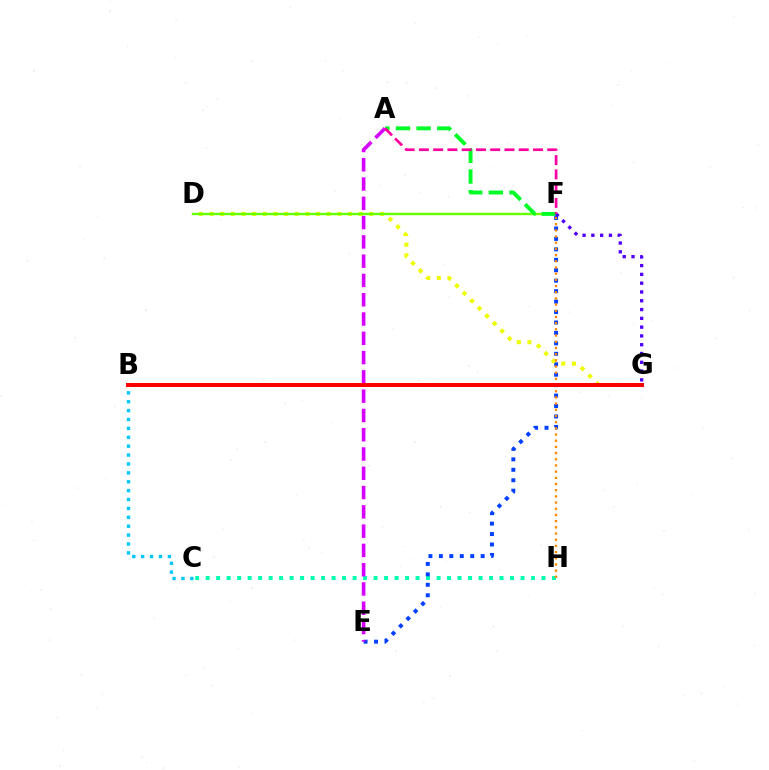{('C', 'H'): [{'color': '#00ffaf', 'line_style': 'dotted', 'thickness': 2.85}], ('E', 'F'): [{'color': '#003fff', 'line_style': 'dotted', 'thickness': 2.84}], ('D', 'G'): [{'color': '#eeff00', 'line_style': 'dotted', 'thickness': 2.9}], ('F', 'H'): [{'color': '#ff8800', 'line_style': 'dotted', 'thickness': 1.68}], ('A', 'E'): [{'color': '#d600ff', 'line_style': 'dashed', 'thickness': 2.62}], ('B', 'C'): [{'color': '#00c7ff', 'line_style': 'dotted', 'thickness': 2.42}], ('D', 'F'): [{'color': '#66ff00', 'line_style': 'solid', 'thickness': 1.72}], ('A', 'F'): [{'color': '#00ff27', 'line_style': 'dashed', 'thickness': 2.8}, {'color': '#ff00a0', 'line_style': 'dashed', 'thickness': 1.94}], ('B', 'G'): [{'color': '#ff0000', 'line_style': 'solid', 'thickness': 2.88}], ('F', 'G'): [{'color': '#4f00ff', 'line_style': 'dotted', 'thickness': 2.39}]}